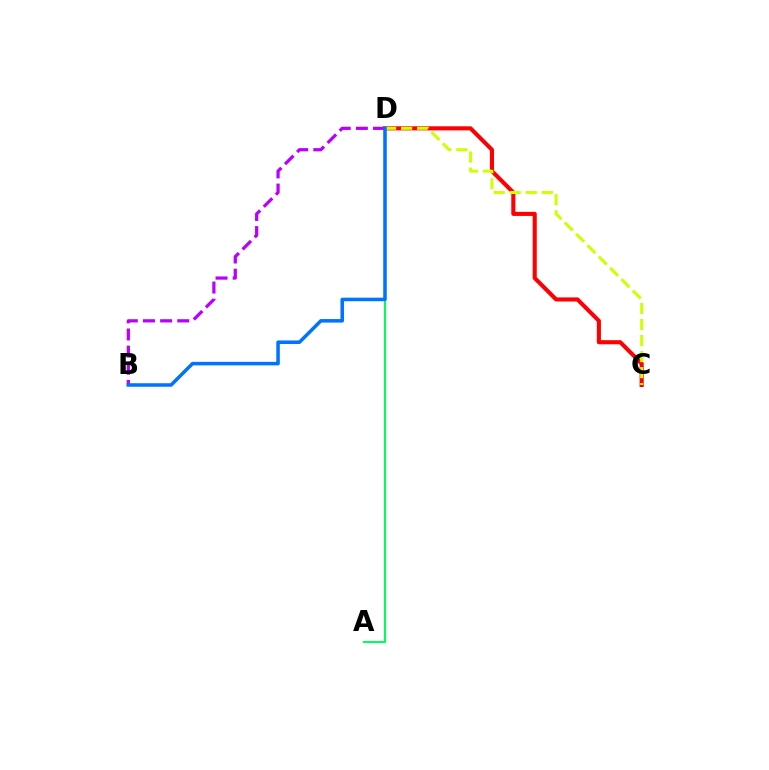{('C', 'D'): [{'color': '#ff0000', 'line_style': 'solid', 'thickness': 2.94}, {'color': '#d1ff00', 'line_style': 'dashed', 'thickness': 2.18}], ('B', 'D'): [{'color': '#b900ff', 'line_style': 'dashed', 'thickness': 2.33}, {'color': '#0074ff', 'line_style': 'solid', 'thickness': 2.54}], ('A', 'D'): [{'color': '#00ff5c', 'line_style': 'solid', 'thickness': 1.51}]}